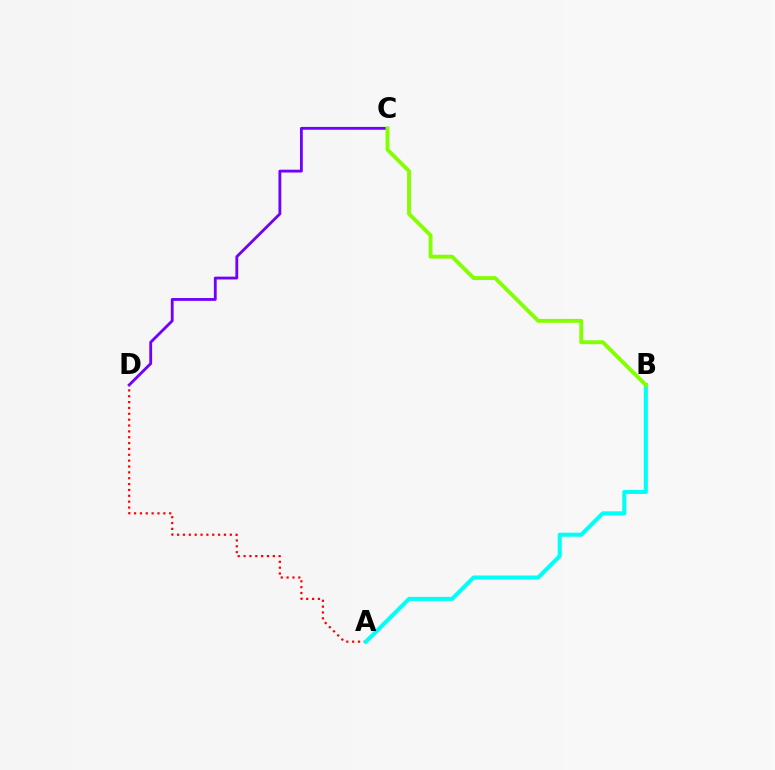{('C', 'D'): [{'color': '#7200ff', 'line_style': 'solid', 'thickness': 2.04}], ('A', 'D'): [{'color': '#ff0000', 'line_style': 'dotted', 'thickness': 1.59}], ('A', 'B'): [{'color': '#00fff6', 'line_style': 'solid', 'thickness': 2.91}], ('B', 'C'): [{'color': '#84ff00', 'line_style': 'solid', 'thickness': 2.79}]}